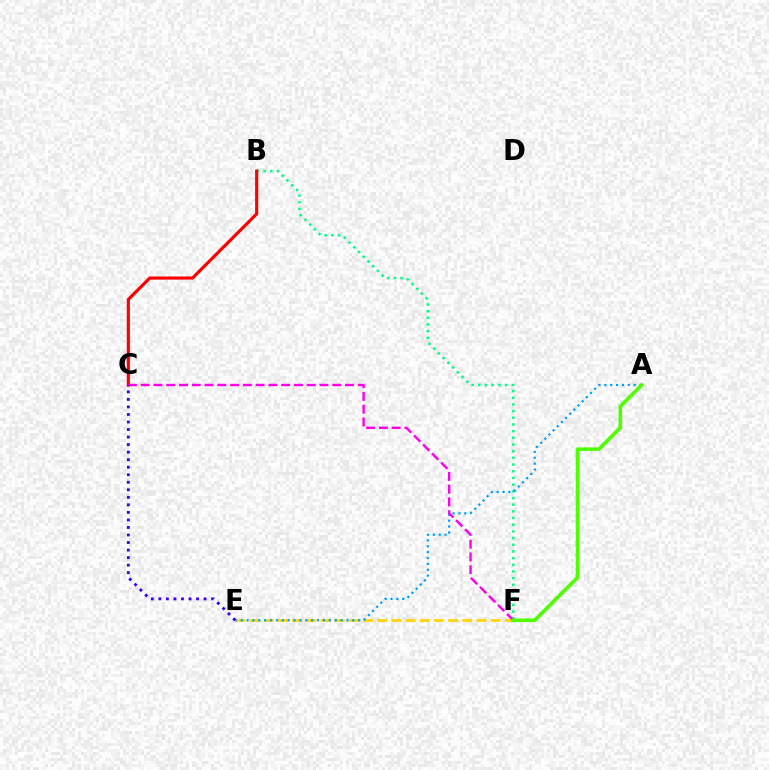{('E', 'F'): [{'color': '#ffd500', 'line_style': 'dashed', 'thickness': 1.93}], ('B', 'F'): [{'color': '#00ff86', 'line_style': 'dotted', 'thickness': 1.82}], ('B', 'C'): [{'color': '#ff0000', 'line_style': 'solid', 'thickness': 2.26}], ('A', 'E'): [{'color': '#009eff', 'line_style': 'dotted', 'thickness': 1.6}], ('C', 'F'): [{'color': '#ff00ed', 'line_style': 'dashed', 'thickness': 1.73}], ('A', 'F'): [{'color': '#4fff00', 'line_style': 'solid', 'thickness': 2.59}], ('C', 'E'): [{'color': '#3700ff', 'line_style': 'dotted', 'thickness': 2.05}]}